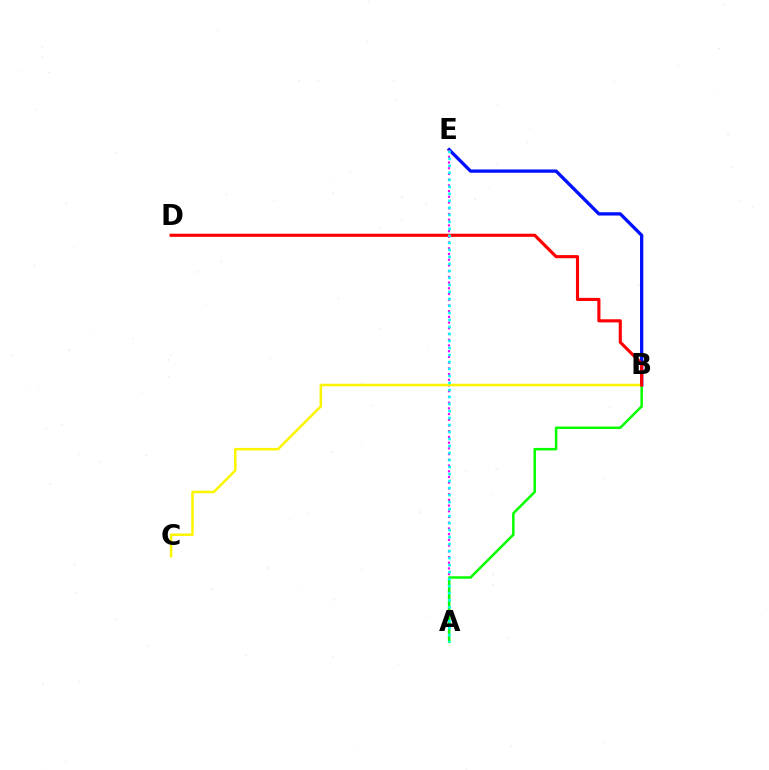{('B', 'E'): [{'color': '#0010ff', 'line_style': 'solid', 'thickness': 2.38}], ('A', 'E'): [{'color': '#ee00ff', 'line_style': 'dotted', 'thickness': 1.55}, {'color': '#00fff6', 'line_style': 'dotted', 'thickness': 1.9}], ('A', 'B'): [{'color': '#08ff00', 'line_style': 'solid', 'thickness': 1.81}], ('B', 'C'): [{'color': '#fcf500', 'line_style': 'solid', 'thickness': 1.81}], ('B', 'D'): [{'color': '#ff0000', 'line_style': 'solid', 'thickness': 2.25}]}